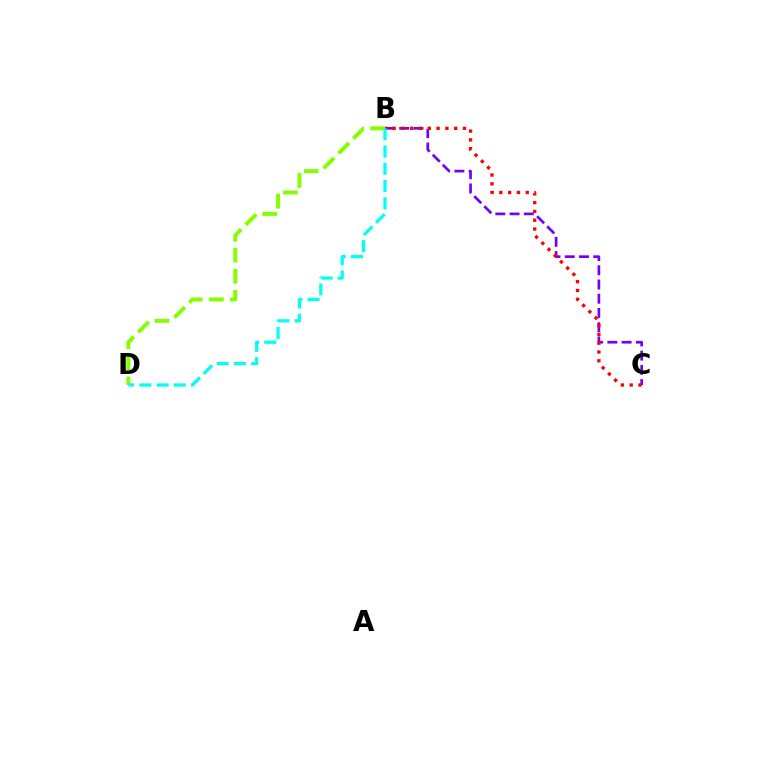{('B', 'C'): [{'color': '#7200ff', 'line_style': 'dashed', 'thickness': 1.93}, {'color': '#ff0000', 'line_style': 'dotted', 'thickness': 2.39}], ('B', 'D'): [{'color': '#84ff00', 'line_style': 'dashed', 'thickness': 2.86}, {'color': '#00fff6', 'line_style': 'dashed', 'thickness': 2.34}]}